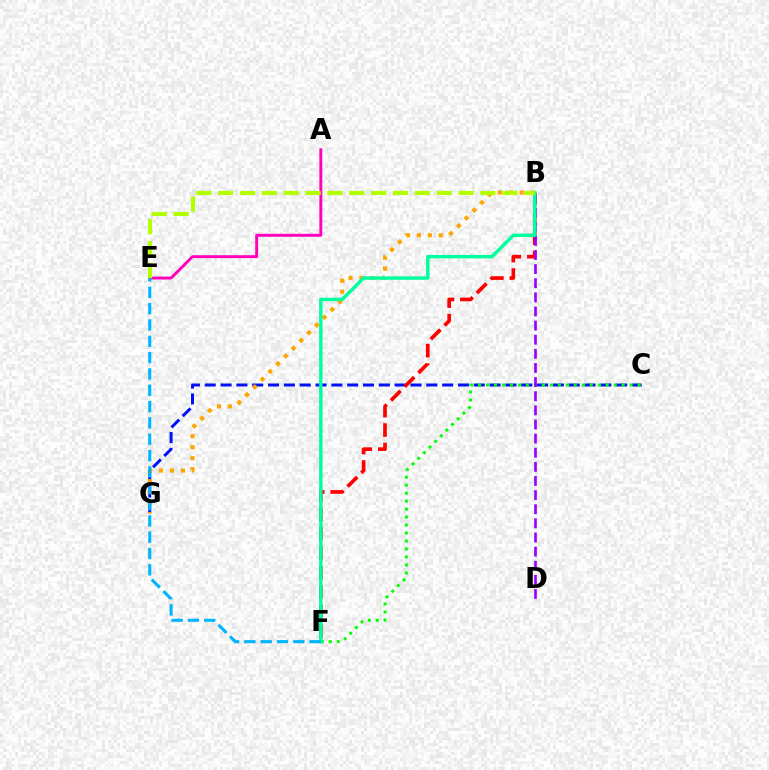{('C', 'G'): [{'color': '#0010ff', 'line_style': 'dashed', 'thickness': 2.15}], ('B', 'F'): [{'color': '#ff0000', 'line_style': 'dashed', 'thickness': 2.64}, {'color': '#00ff9d', 'line_style': 'solid', 'thickness': 2.47}], ('B', 'G'): [{'color': '#ffa500', 'line_style': 'dotted', 'thickness': 2.98}], ('C', 'F'): [{'color': '#08ff00', 'line_style': 'dotted', 'thickness': 2.17}], ('B', 'D'): [{'color': '#9b00ff', 'line_style': 'dashed', 'thickness': 1.92}], ('A', 'E'): [{'color': '#ff00bd', 'line_style': 'solid', 'thickness': 2.1}], ('E', 'F'): [{'color': '#00b5ff', 'line_style': 'dashed', 'thickness': 2.22}], ('B', 'E'): [{'color': '#b3ff00', 'line_style': 'dashed', 'thickness': 2.97}]}